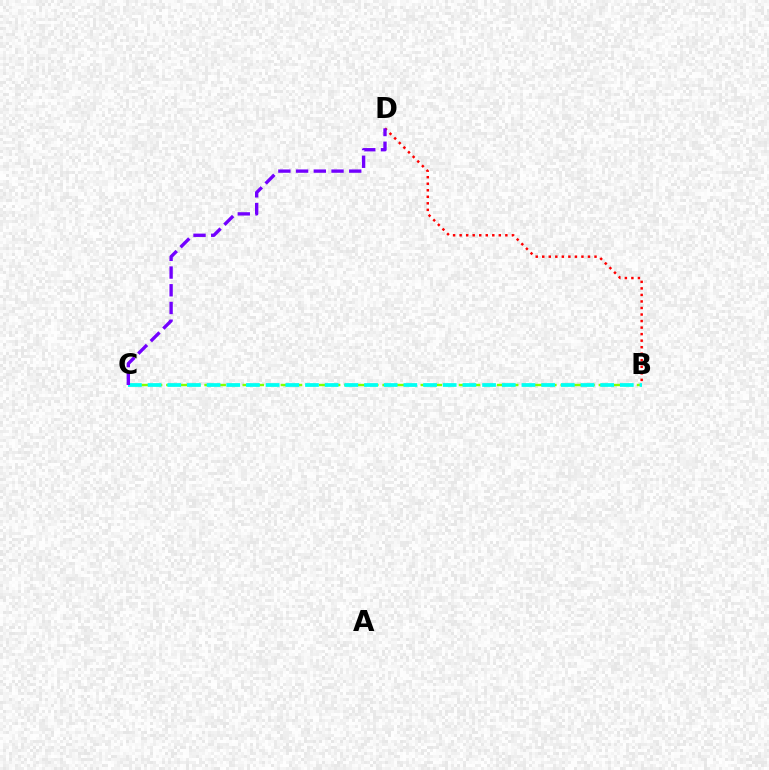{('B', 'D'): [{'color': '#ff0000', 'line_style': 'dotted', 'thickness': 1.78}], ('B', 'C'): [{'color': '#84ff00', 'line_style': 'dashed', 'thickness': 1.73}, {'color': '#00fff6', 'line_style': 'dashed', 'thickness': 2.67}], ('C', 'D'): [{'color': '#7200ff', 'line_style': 'dashed', 'thickness': 2.41}]}